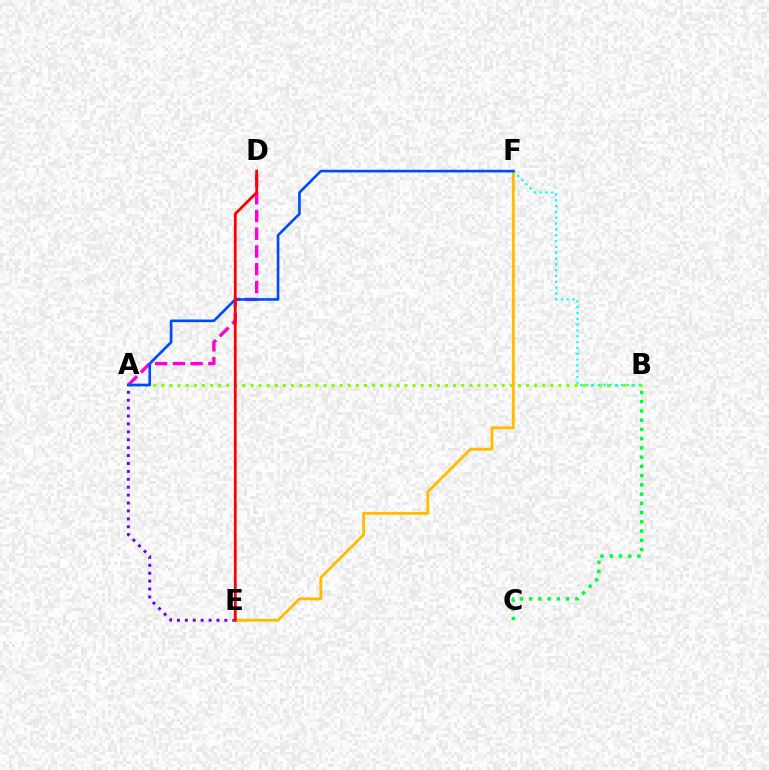{('A', 'B'): [{'color': '#84ff00', 'line_style': 'dotted', 'thickness': 2.2}], ('A', 'E'): [{'color': '#7200ff', 'line_style': 'dotted', 'thickness': 2.15}], ('A', 'D'): [{'color': '#ff00cf', 'line_style': 'dashed', 'thickness': 2.41}], ('E', 'F'): [{'color': '#ffbd00', 'line_style': 'solid', 'thickness': 2.05}], ('B', 'F'): [{'color': '#00fff6', 'line_style': 'dotted', 'thickness': 1.58}], ('B', 'C'): [{'color': '#00ff39', 'line_style': 'dotted', 'thickness': 2.51}], ('A', 'F'): [{'color': '#004bff', 'line_style': 'solid', 'thickness': 1.9}], ('D', 'E'): [{'color': '#ff0000', 'line_style': 'solid', 'thickness': 2.0}]}